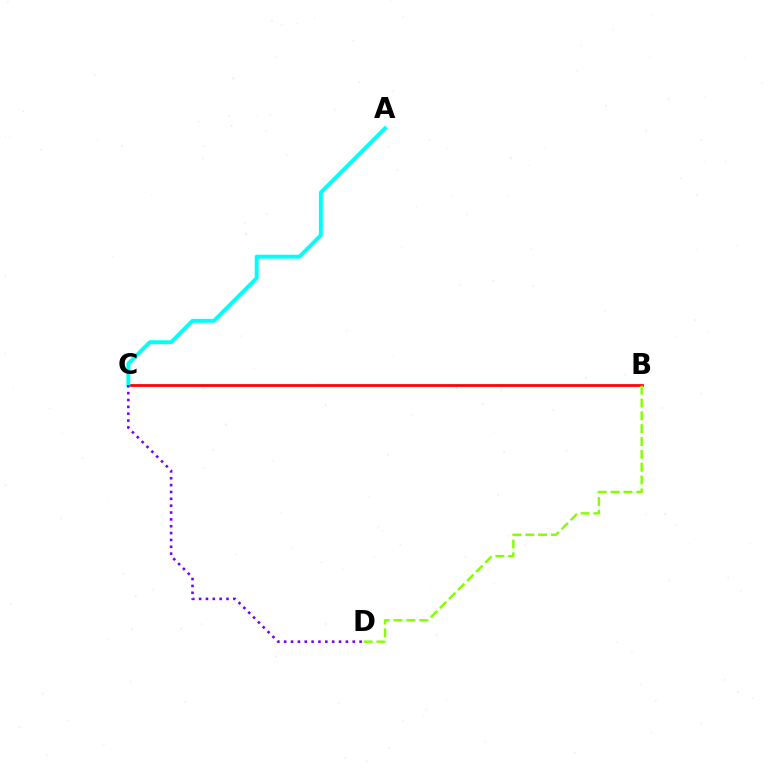{('B', 'C'): [{'color': '#ff0000', 'line_style': 'solid', 'thickness': 1.97}], ('A', 'C'): [{'color': '#00fff6', 'line_style': 'solid', 'thickness': 2.81}], ('C', 'D'): [{'color': '#7200ff', 'line_style': 'dotted', 'thickness': 1.86}], ('B', 'D'): [{'color': '#84ff00', 'line_style': 'dashed', 'thickness': 1.74}]}